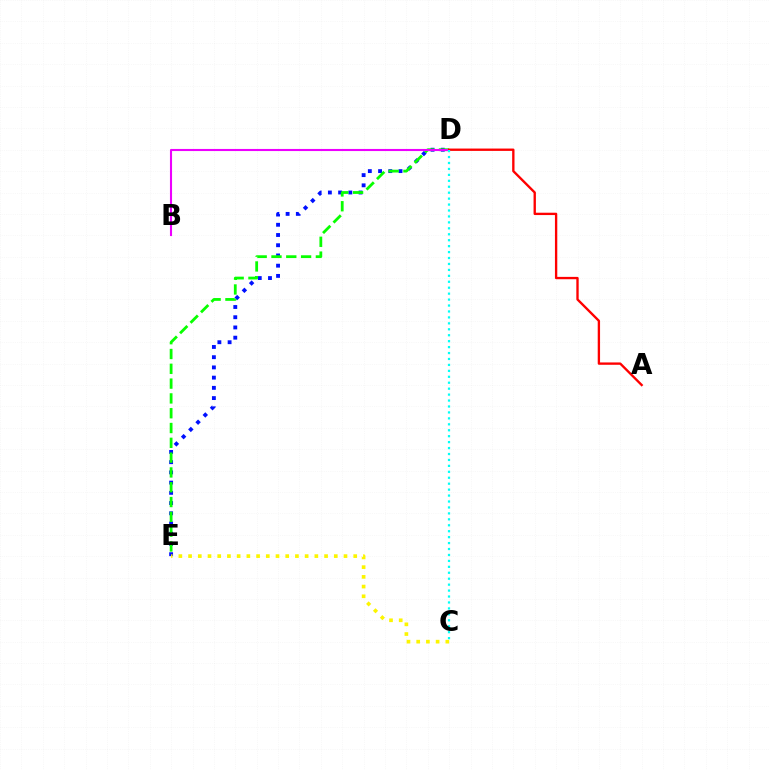{('D', 'E'): [{'color': '#0010ff', 'line_style': 'dotted', 'thickness': 2.78}, {'color': '#08ff00', 'line_style': 'dashed', 'thickness': 2.01}], ('B', 'D'): [{'color': '#ee00ff', 'line_style': 'solid', 'thickness': 1.51}], ('A', 'D'): [{'color': '#ff0000', 'line_style': 'solid', 'thickness': 1.69}], ('C', 'E'): [{'color': '#fcf500', 'line_style': 'dotted', 'thickness': 2.64}], ('C', 'D'): [{'color': '#00fff6', 'line_style': 'dotted', 'thickness': 1.61}]}